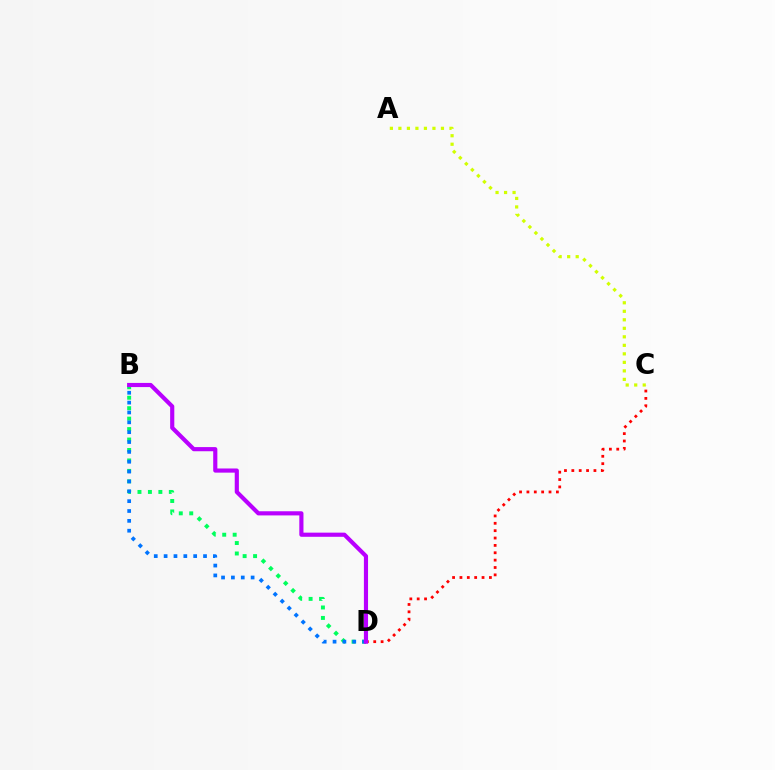{('B', 'D'): [{'color': '#00ff5c', 'line_style': 'dotted', 'thickness': 2.84}, {'color': '#0074ff', 'line_style': 'dotted', 'thickness': 2.68}, {'color': '#b900ff', 'line_style': 'solid', 'thickness': 2.99}], ('A', 'C'): [{'color': '#d1ff00', 'line_style': 'dotted', 'thickness': 2.31}], ('C', 'D'): [{'color': '#ff0000', 'line_style': 'dotted', 'thickness': 2.0}]}